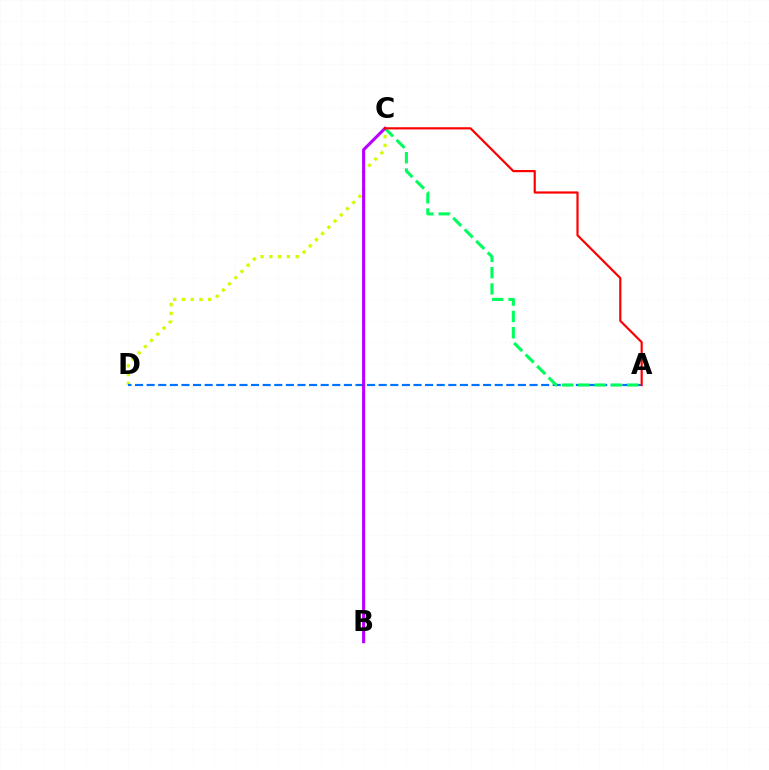{('C', 'D'): [{'color': '#d1ff00', 'line_style': 'dotted', 'thickness': 2.38}], ('A', 'D'): [{'color': '#0074ff', 'line_style': 'dashed', 'thickness': 1.58}], ('A', 'C'): [{'color': '#00ff5c', 'line_style': 'dashed', 'thickness': 2.21}, {'color': '#ff0000', 'line_style': 'solid', 'thickness': 1.57}], ('B', 'C'): [{'color': '#b900ff', 'line_style': 'solid', 'thickness': 2.21}]}